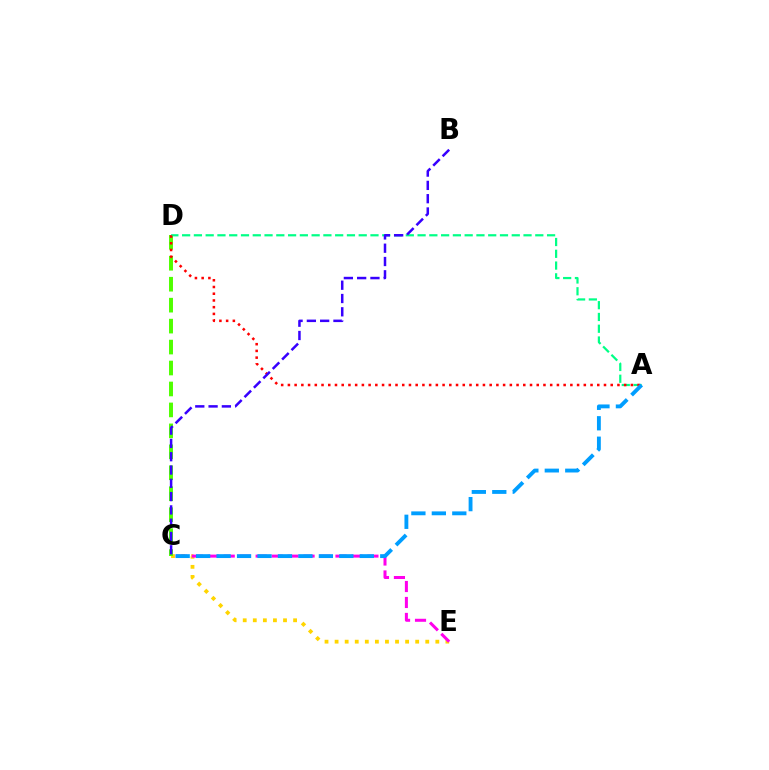{('C', 'E'): [{'color': '#ffd500', 'line_style': 'dotted', 'thickness': 2.74}, {'color': '#ff00ed', 'line_style': 'dashed', 'thickness': 2.17}], ('C', 'D'): [{'color': '#4fff00', 'line_style': 'dashed', 'thickness': 2.85}], ('A', 'D'): [{'color': '#00ff86', 'line_style': 'dashed', 'thickness': 1.6}, {'color': '#ff0000', 'line_style': 'dotted', 'thickness': 1.83}], ('A', 'C'): [{'color': '#009eff', 'line_style': 'dashed', 'thickness': 2.78}], ('B', 'C'): [{'color': '#3700ff', 'line_style': 'dashed', 'thickness': 1.81}]}